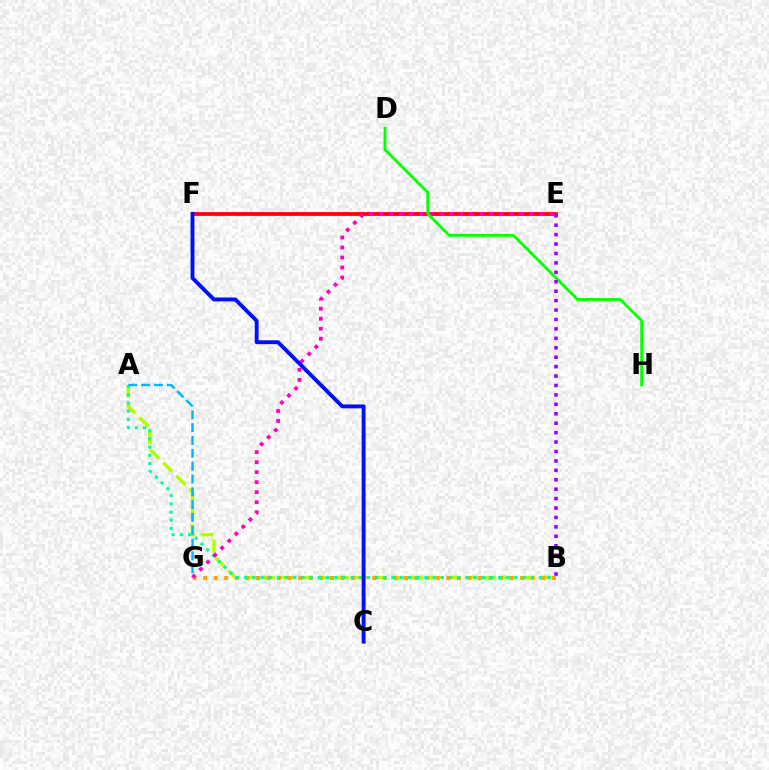{('E', 'F'): [{'color': '#ff0000', 'line_style': 'solid', 'thickness': 2.69}], ('A', 'B'): [{'color': '#b3ff00', 'line_style': 'dashed', 'thickness': 2.5}, {'color': '#00ff9d', 'line_style': 'dotted', 'thickness': 2.23}], ('B', 'G'): [{'color': '#ffa500', 'line_style': 'dotted', 'thickness': 2.87}], ('A', 'G'): [{'color': '#00b5ff', 'line_style': 'dashed', 'thickness': 1.74}], ('E', 'G'): [{'color': '#ff00bd', 'line_style': 'dotted', 'thickness': 2.72}], ('D', 'H'): [{'color': '#08ff00', 'line_style': 'solid', 'thickness': 2.02}], ('B', 'E'): [{'color': '#9b00ff', 'line_style': 'dotted', 'thickness': 2.56}], ('C', 'F'): [{'color': '#0010ff', 'line_style': 'solid', 'thickness': 2.8}]}